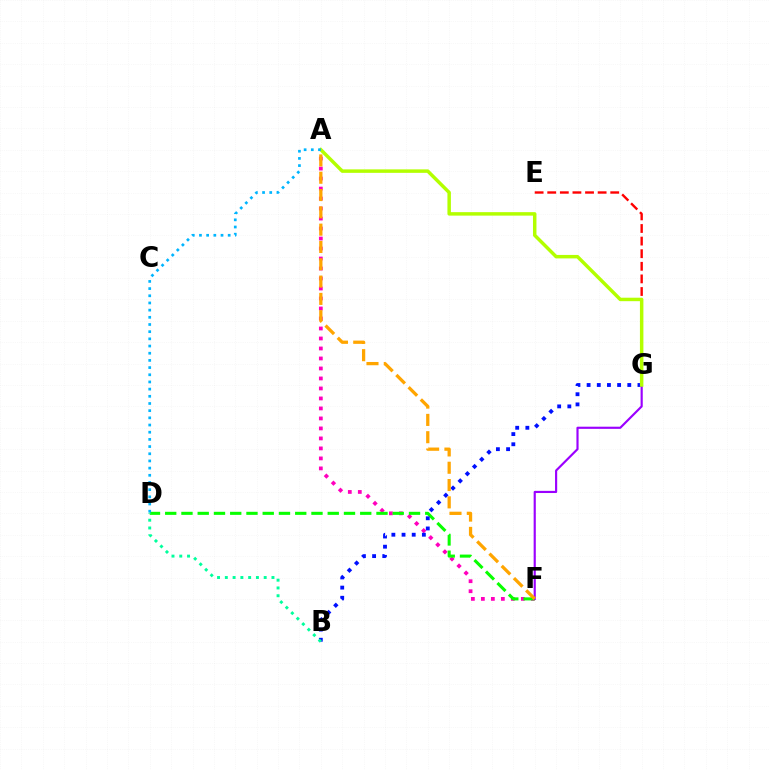{('A', 'F'): [{'color': '#ff00bd', 'line_style': 'dotted', 'thickness': 2.72}, {'color': '#ffa500', 'line_style': 'dashed', 'thickness': 2.35}], ('D', 'F'): [{'color': '#08ff00', 'line_style': 'dashed', 'thickness': 2.21}], ('B', 'G'): [{'color': '#0010ff', 'line_style': 'dotted', 'thickness': 2.76}], ('F', 'G'): [{'color': '#9b00ff', 'line_style': 'solid', 'thickness': 1.55}], ('E', 'G'): [{'color': '#ff0000', 'line_style': 'dashed', 'thickness': 1.71}], ('B', 'D'): [{'color': '#00ff9d', 'line_style': 'dotted', 'thickness': 2.11}], ('A', 'G'): [{'color': '#b3ff00', 'line_style': 'solid', 'thickness': 2.5}], ('A', 'D'): [{'color': '#00b5ff', 'line_style': 'dotted', 'thickness': 1.95}]}